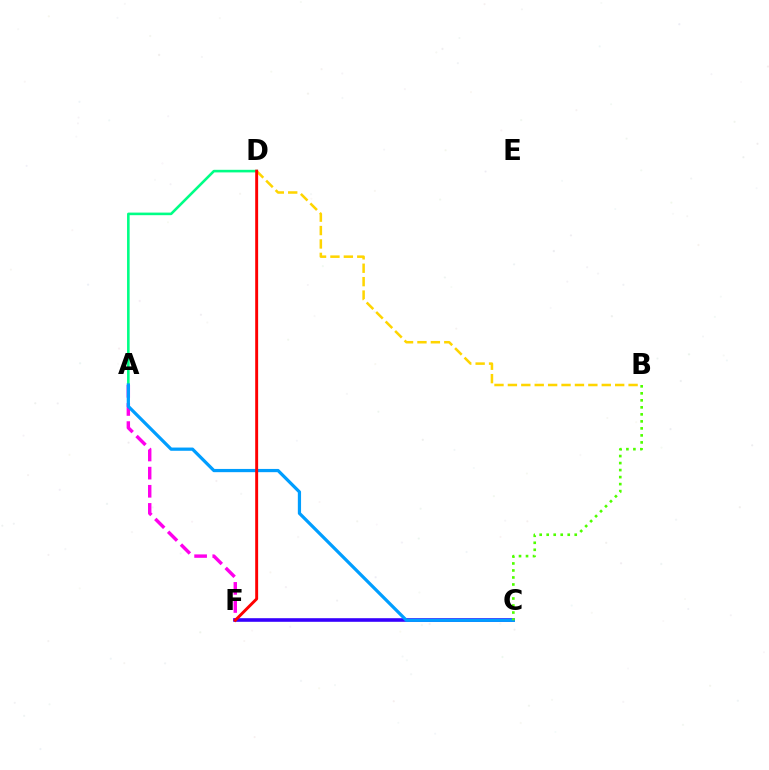{('B', 'D'): [{'color': '#ffd500', 'line_style': 'dashed', 'thickness': 1.82}], ('A', 'D'): [{'color': '#00ff86', 'line_style': 'solid', 'thickness': 1.87}], ('A', 'F'): [{'color': '#ff00ed', 'line_style': 'dashed', 'thickness': 2.46}], ('C', 'F'): [{'color': '#3700ff', 'line_style': 'solid', 'thickness': 2.59}], ('A', 'C'): [{'color': '#009eff', 'line_style': 'solid', 'thickness': 2.32}], ('B', 'C'): [{'color': '#4fff00', 'line_style': 'dotted', 'thickness': 1.9}], ('D', 'F'): [{'color': '#ff0000', 'line_style': 'solid', 'thickness': 2.11}]}